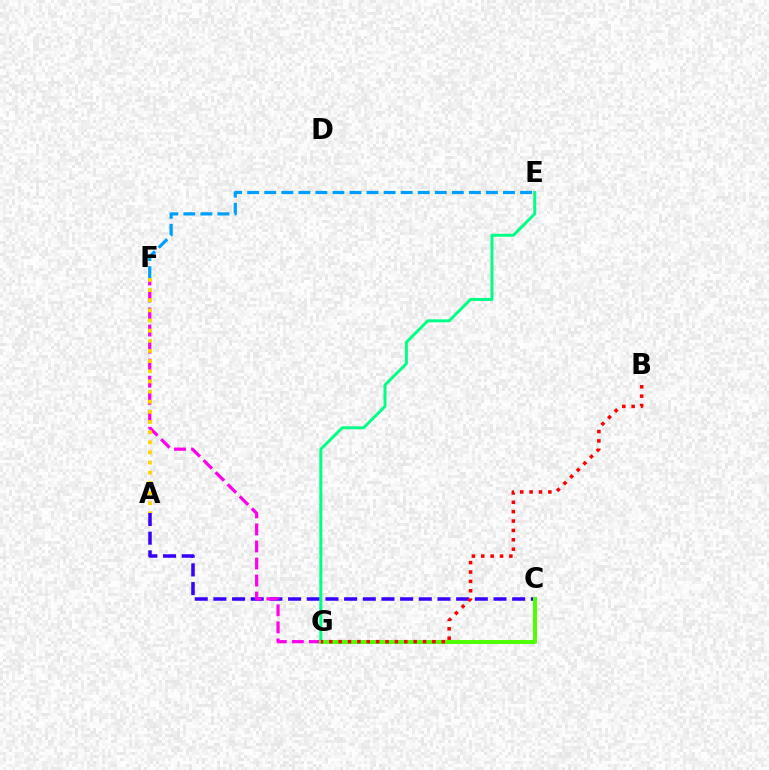{('A', 'C'): [{'color': '#3700ff', 'line_style': 'dashed', 'thickness': 2.54}], ('F', 'G'): [{'color': '#ff00ed', 'line_style': 'dashed', 'thickness': 2.32}], ('E', 'G'): [{'color': '#00ff86', 'line_style': 'solid', 'thickness': 2.14}], ('A', 'F'): [{'color': '#ffd500', 'line_style': 'dotted', 'thickness': 2.76}], ('C', 'G'): [{'color': '#4fff00', 'line_style': 'solid', 'thickness': 2.84}], ('E', 'F'): [{'color': '#009eff', 'line_style': 'dashed', 'thickness': 2.32}], ('B', 'G'): [{'color': '#ff0000', 'line_style': 'dotted', 'thickness': 2.55}]}